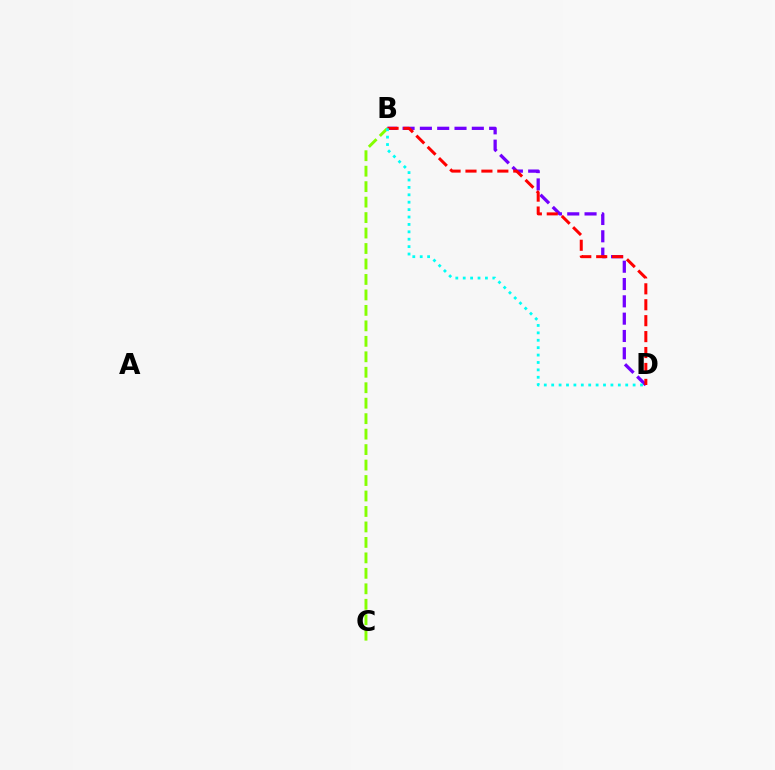{('B', 'C'): [{'color': '#84ff00', 'line_style': 'dashed', 'thickness': 2.1}], ('B', 'D'): [{'color': '#7200ff', 'line_style': 'dashed', 'thickness': 2.35}, {'color': '#ff0000', 'line_style': 'dashed', 'thickness': 2.16}, {'color': '#00fff6', 'line_style': 'dotted', 'thickness': 2.01}]}